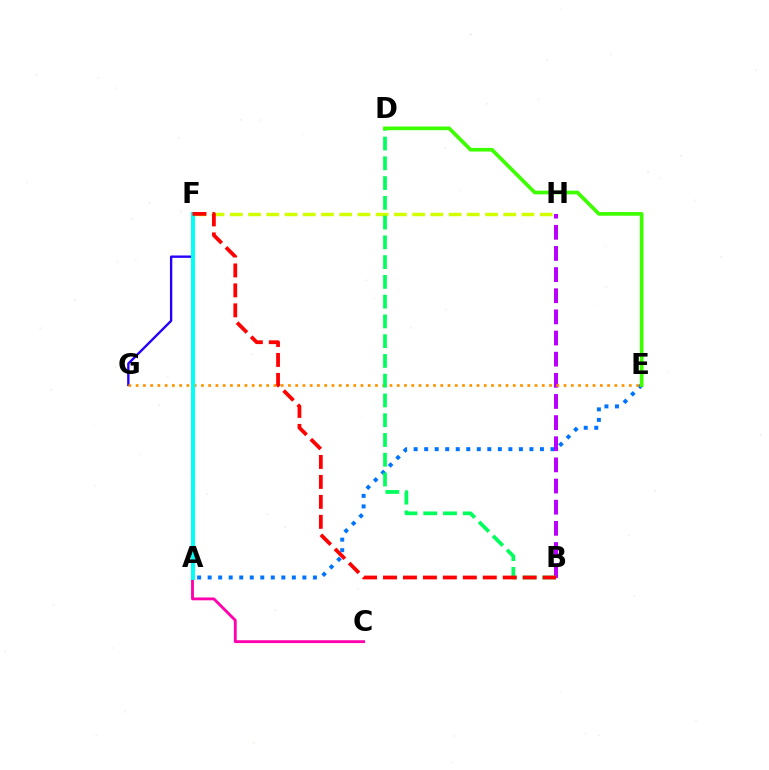{('F', 'H'): [{'color': '#d1ff00', 'line_style': 'dashed', 'thickness': 2.48}], ('A', 'E'): [{'color': '#0074ff', 'line_style': 'dotted', 'thickness': 2.86}], ('F', 'G'): [{'color': '#2500ff', 'line_style': 'solid', 'thickness': 1.7}], ('B', 'H'): [{'color': '#b900ff', 'line_style': 'dashed', 'thickness': 2.87}], ('E', 'G'): [{'color': '#ff9400', 'line_style': 'dotted', 'thickness': 1.97}], ('A', 'C'): [{'color': '#ff00ac', 'line_style': 'solid', 'thickness': 2.05}], ('A', 'F'): [{'color': '#00fff6', 'line_style': 'solid', 'thickness': 2.85}], ('B', 'D'): [{'color': '#00ff5c', 'line_style': 'dashed', 'thickness': 2.68}], ('D', 'E'): [{'color': '#3dff00', 'line_style': 'solid', 'thickness': 2.65}], ('B', 'F'): [{'color': '#ff0000', 'line_style': 'dashed', 'thickness': 2.71}]}